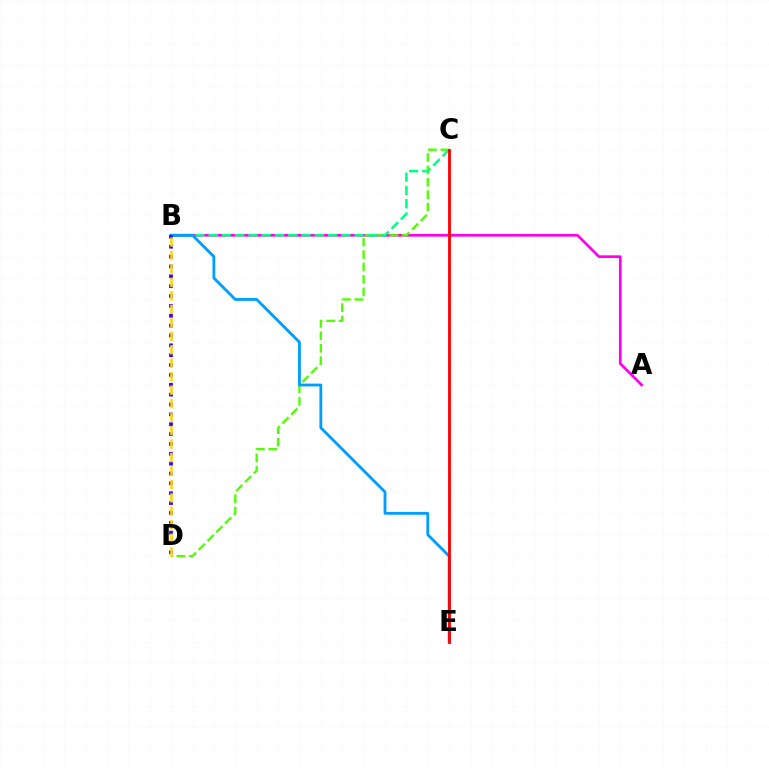{('A', 'B'): [{'color': '#ff00ed', 'line_style': 'solid', 'thickness': 1.95}], ('C', 'D'): [{'color': '#4fff00', 'line_style': 'dashed', 'thickness': 1.68}], ('B', 'C'): [{'color': '#00ff86', 'line_style': 'dashed', 'thickness': 1.8}], ('B', 'E'): [{'color': '#009eff', 'line_style': 'solid', 'thickness': 2.04}], ('C', 'E'): [{'color': '#ff0000', 'line_style': 'solid', 'thickness': 2.05}], ('B', 'D'): [{'color': '#3700ff', 'line_style': 'dotted', 'thickness': 2.68}, {'color': '#ffd500', 'line_style': 'dashed', 'thickness': 1.83}]}